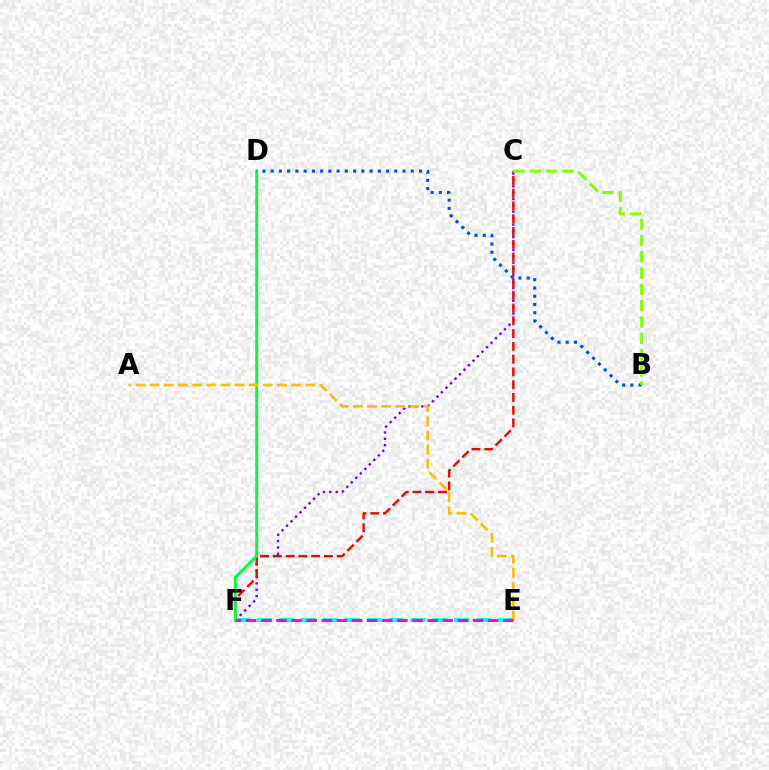{('C', 'F'): [{'color': '#7200ff', 'line_style': 'dotted', 'thickness': 1.73}, {'color': '#ff0000', 'line_style': 'dashed', 'thickness': 1.73}], ('D', 'F'): [{'color': '#00ff39', 'line_style': 'solid', 'thickness': 2.11}], ('B', 'D'): [{'color': '#004bff', 'line_style': 'dotted', 'thickness': 2.24}], ('B', 'C'): [{'color': '#84ff00', 'line_style': 'dashed', 'thickness': 2.22}], ('E', 'F'): [{'color': '#00fff6', 'line_style': 'dashed', 'thickness': 2.98}, {'color': '#ff00cf', 'line_style': 'dashed', 'thickness': 2.05}], ('A', 'E'): [{'color': '#ffbd00', 'line_style': 'dashed', 'thickness': 1.92}]}